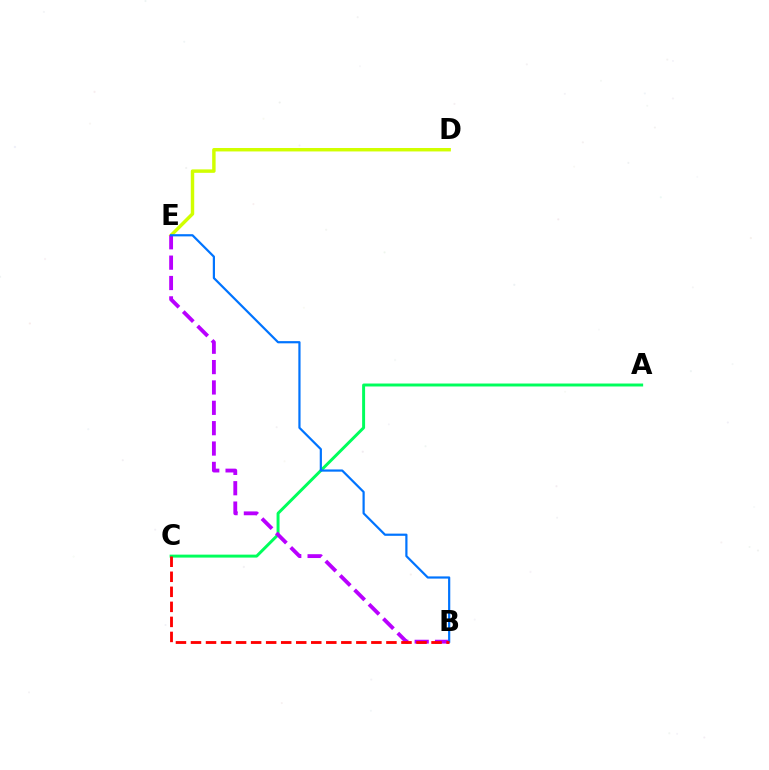{('A', 'C'): [{'color': '#00ff5c', 'line_style': 'solid', 'thickness': 2.13}], ('D', 'E'): [{'color': '#d1ff00', 'line_style': 'solid', 'thickness': 2.48}], ('B', 'E'): [{'color': '#b900ff', 'line_style': 'dashed', 'thickness': 2.77}, {'color': '#0074ff', 'line_style': 'solid', 'thickness': 1.59}], ('B', 'C'): [{'color': '#ff0000', 'line_style': 'dashed', 'thickness': 2.04}]}